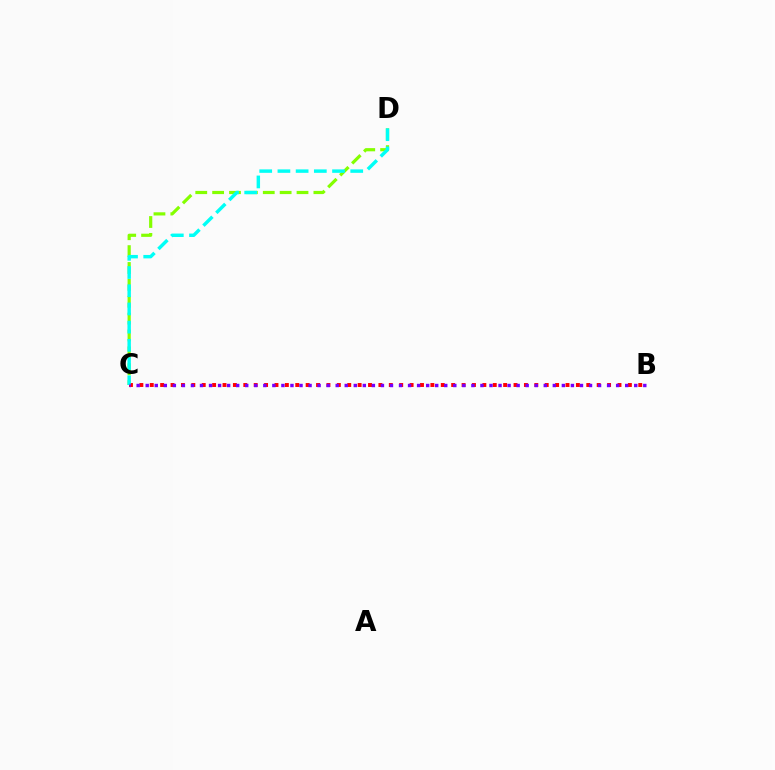{('C', 'D'): [{'color': '#84ff00', 'line_style': 'dashed', 'thickness': 2.29}, {'color': '#00fff6', 'line_style': 'dashed', 'thickness': 2.47}], ('B', 'C'): [{'color': '#ff0000', 'line_style': 'dotted', 'thickness': 2.82}, {'color': '#7200ff', 'line_style': 'dotted', 'thickness': 2.46}]}